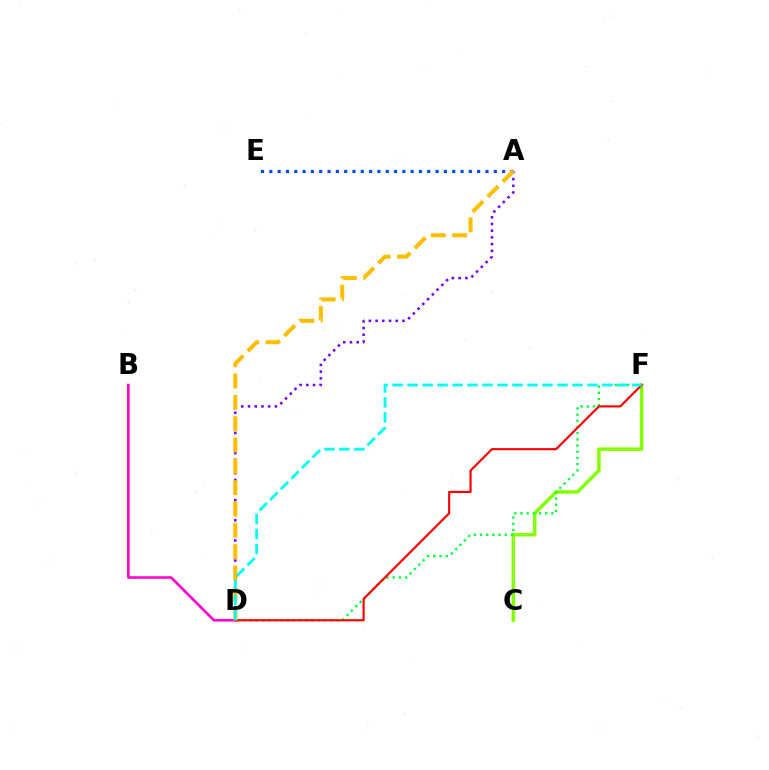{('C', 'F'): [{'color': '#84ff00', 'line_style': 'solid', 'thickness': 2.52}], ('B', 'D'): [{'color': '#ff00cf', 'line_style': 'solid', 'thickness': 1.85}], ('A', 'D'): [{'color': '#7200ff', 'line_style': 'dotted', 'thickness': 1.82}, {'color': '#ffbd00', 'line_style': 'dashed', 'thickness': 2.9}], ('D', 'F'): [{'color': '#00ff39', 'line_style': 'dotted', 'thickness': 1.68}, {'color': '#ff0000', 'line_style': 'solid', 'thickness': 1.55}, {'color': '#00fff6', 'line_style': 'dashed', 'thickness': 2.04}], ('A', 'E'): [{'color': '#004bff', 'line_style': 'dotted', 'thickness': 2.26}]}